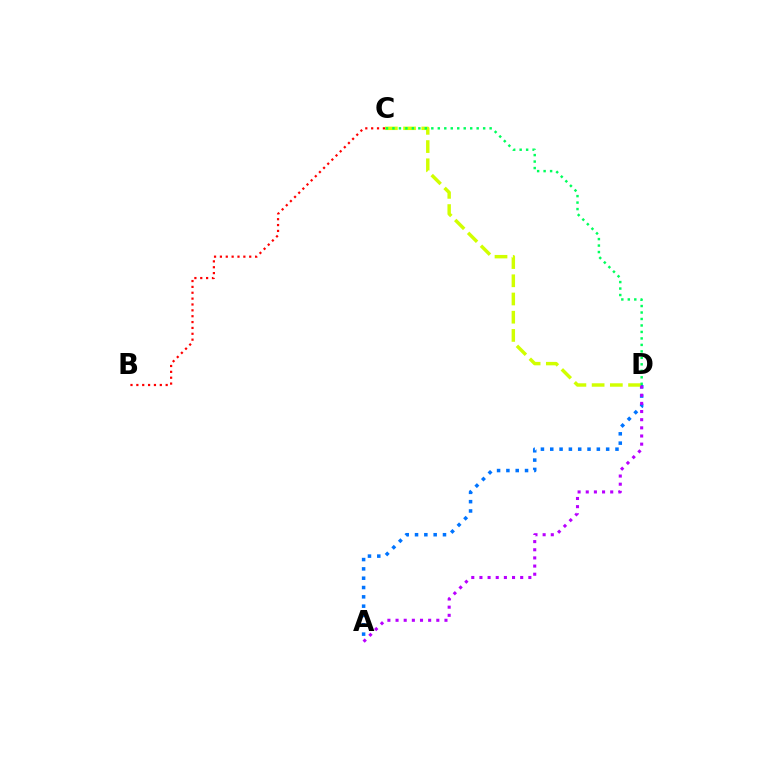{('B', 'C'): [{'color': '#ff0000', 'line_style': 'dotted', 'thickness': 1.59}], ('A', 'D'): [{'color': '#0074ff', 'line_style': 'dotted', 'thickness': 2.53}, {'color': '#b900ff', 'line_style': 'dotted', 'thickness': 2.21}], ('C', 'D'): [{'color': '#d1ff00', 'line_style': 'dashed', 'thickness': 2.47}, {'color': '#00ff5c', 'line_style': 'dotted', 'thickness': 1.76}]}